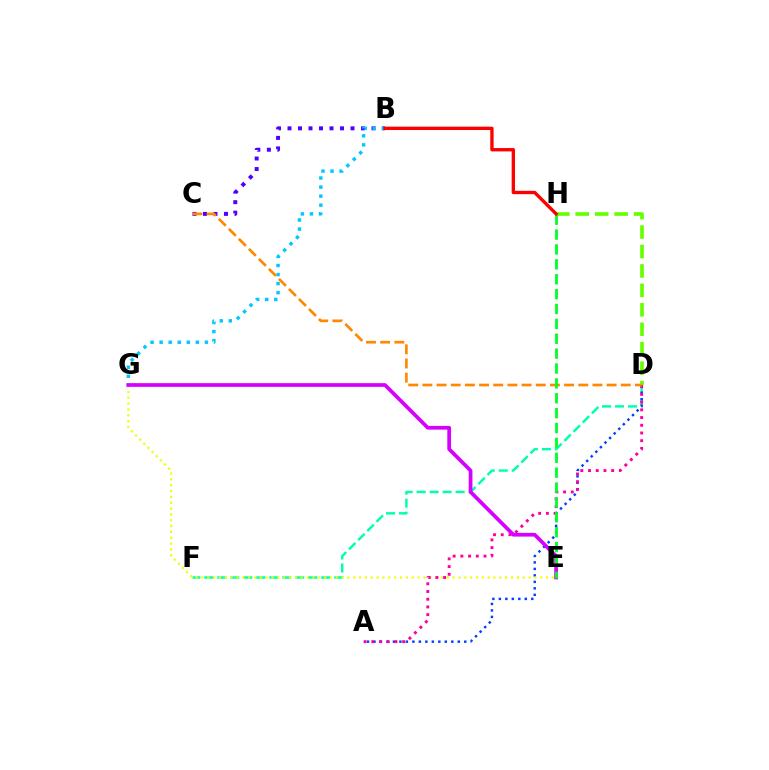{('D', 'F'): [{'color': '#00ffaf', 'line_style': 'dashed', 'thickness': 1.76}], ('B', 'C'): [{'color': '#4f00ff', 'line_style': 'dotted', 'thickness': 2.85}], ('A', 'D'): [{'color': '#003fff', 'line_style': 'dotted', 'thickness': 1.76}, {'color': '#ff00a0', 'line_style': 'dotted', 'thickness': 2.1}], ('E', 'G'): [{'color': '#eeff00', 'line_style': 'dotted', 'thickness': 1.59}, {'color': '#d600ff', 'line_style': 'solid', 'thickness': 2.68}], ('D', 'H'): [{'color': '#66ff00', 'line_style': 'dashed', 'thickness': 2.64}], ('B', 'G'): [{'color': '#00c7ff', 'line_style': 'dotted', 'thickness': 2.46}], ('C', 'D'): [{'color': '#ff8800', 'line_style': 'dashed', 'thickness': 1.92}], ('E', 'H'): [{'color': '#00ff27', 'line_style': 'dashed', 'thickness': 2.02}], ('B', 'H'): [{'color': '#ff0000', 'line_style': 'solid', 'thickness': 2.41}]}